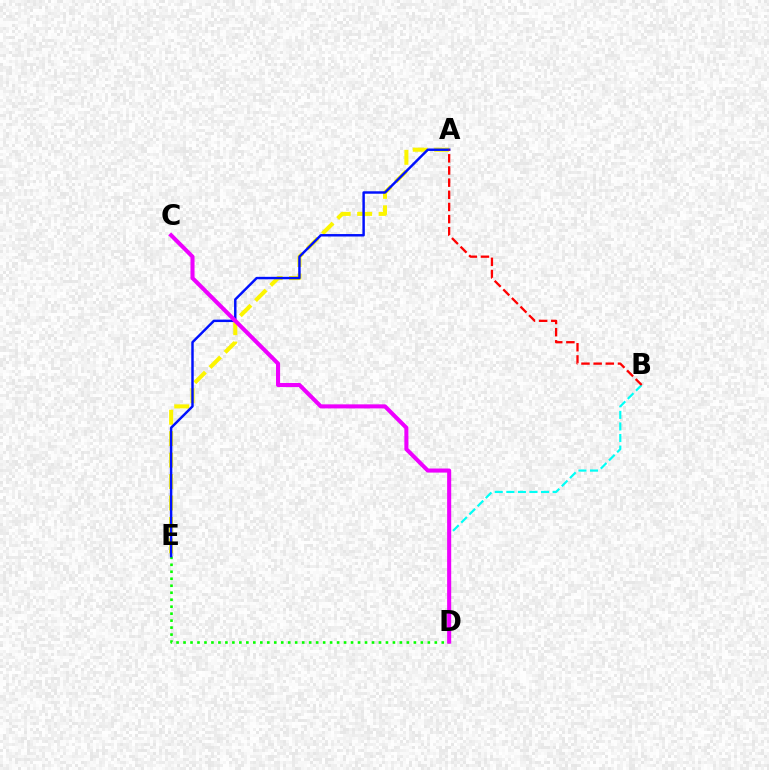{('D', 'E'): [{'color': '#08ff00', 'line_style': 'dotted', 'thickness': 1.9}], ('A', 'E'): [{'color': '#fcf500', 'line_style': 'dashed', 'thickness': 2.91}, {'color': '#0010ff', 'line_style': 'solid', 'thickness': 1.77}], ('B', 'D'): [{'color': '#00fff6', 'line_style': 'dashed', 'thickness': 1.57}], ('C', 'D'): [{'color': '#ee00ff', 'line_style': 'solid', 'thickness': 2.93}], ('A', 'B'): [{'color': '#ff0000', 'line_style': 'dashed', 'thickness': 1.65}]}